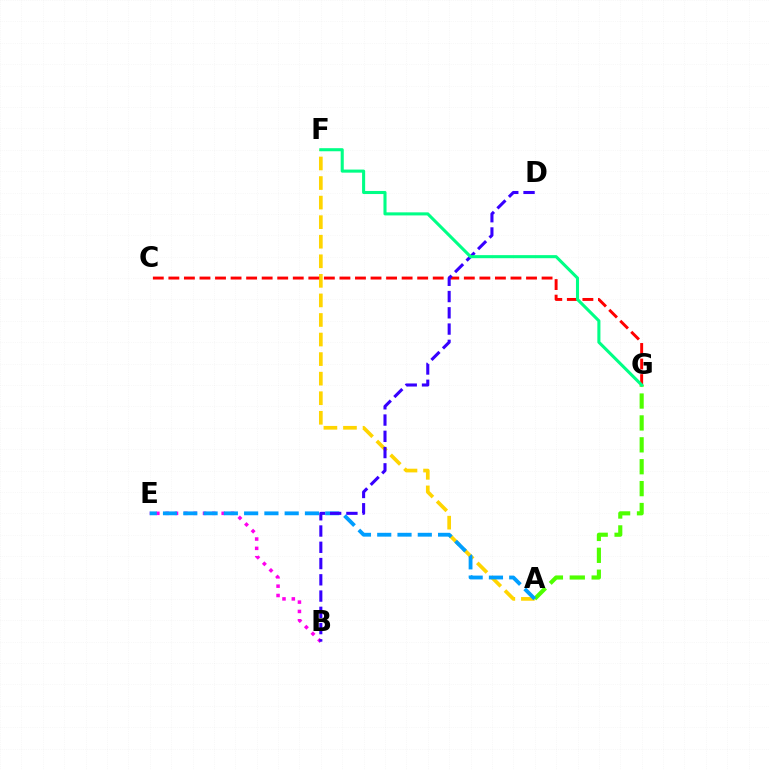{('A', 'F'): [{'color': '#ffd500', 'line_style': 'dashed', 'thickness': 2.66}], ('B', 'E'): [{'color': '#ff00ed', 'line_style': 'dotted', 'thickness': 2.54}], ('C', 'G'): [{'color': '#ff0000', 'line_style': 'dashed', 'thickness': 2.11}], ('A', 'G'): [{'color': '#4fff00', 'line_style': 'dashed', 'thickness': 2.97}], ('A', 'E'): [{'color': '#009eff', 'line_style': 'dashed', 'thickness': 2.75}], ('B', 'D'): [{'color': '#3700ff', 'line_style': 'dashed', 'thickness': 2.21}], ('F', 'G'): [{'color': '#00ff86', 'line_style': 'solid', 'thickness': 2.21}]}